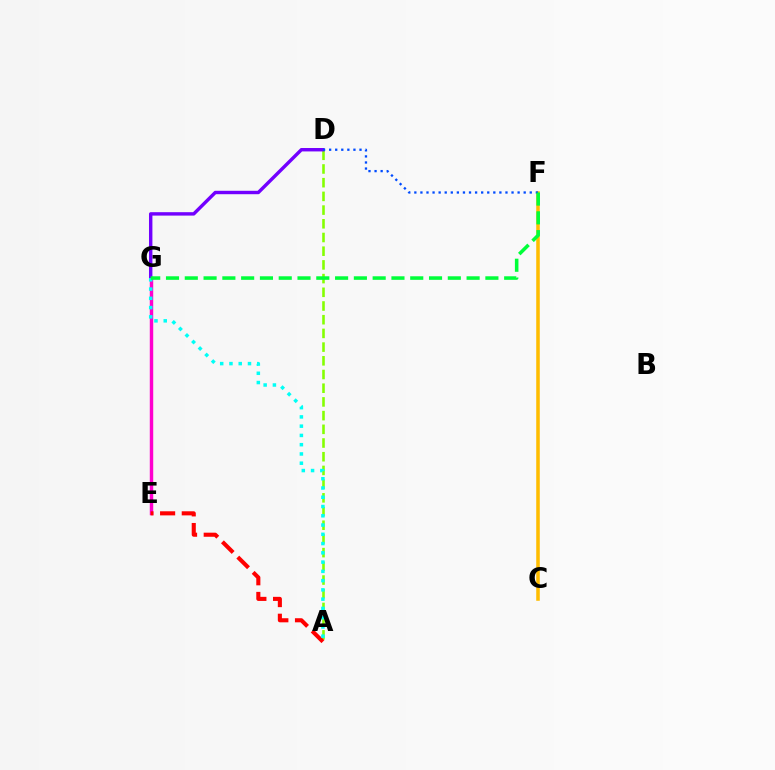{('A', 'D'): [{'color': '#84ff00', 'line_style': 'dashed', 'thickness': 1.86}], ('E', 'G'): [{'color': '#ff00cf', 'line_style': 'solid', 'thickness': 2.47}], ('D', 'G'): [{'color': '#7200ff', 'line_style': 'solid', 'thickness': 2.46}], ('C', 'F'): [{'color': '#ffbd00', 'line_style': 'solid', 'thickness': 2.55}], ('A', 'E'): [{'color': '#ff0000', 'line_style': 'dashed', 'thickness': 2.94}], ('D', 'F'): [{'color': '#004bff', 'line_style': 'dotted', 'thickness': 1.65}], ('A', 'G'): [{'color': '#00fff6', 'line_style': 'dotted', 'thickness': 2.52}], ('F', 'G'): [{'color': '#00ff39', 'line_style': 'dashed', 'thickness': 2.55}]}